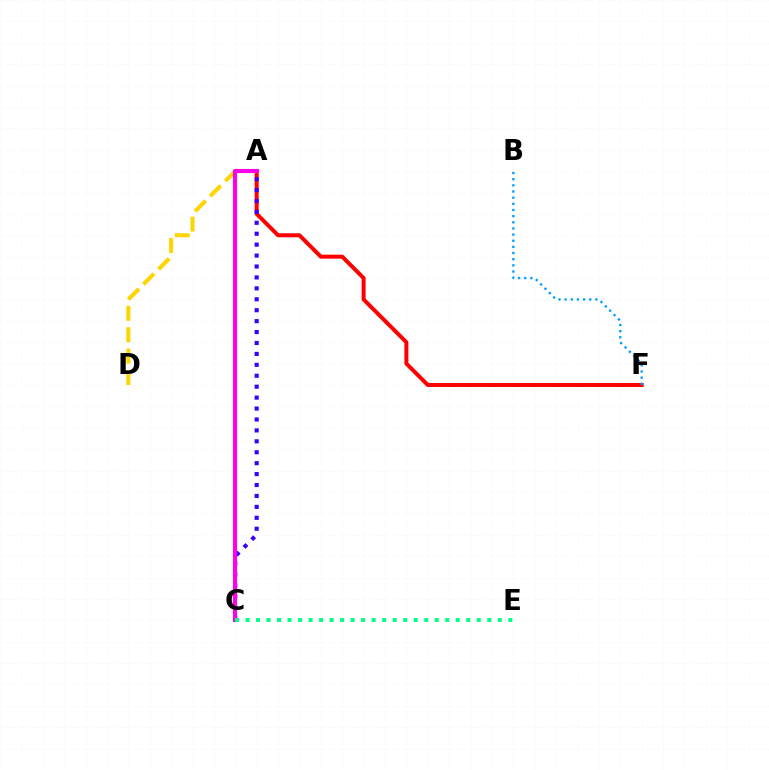{('A', 'D'): [{'color': '#ffd500', 'line_style': 'dashed', 'thickness': 2.91}], ('A', 'F'): [{'color': '#ff0000', 'line_style': 'solid', 'thickness': 2.87}], ('A', 'C'): [{'color': '#3700ff', 'line_style': 'dotted', 'thickness': 2.97}, {'color': '#4fff00', 'line_style': 'solid', 'thickness': 2.87}, {'color': '#ff00ed', 'line_style': 'solid', 'thickness': 2.95}], ('C', 'E'): [{'color': '#00ff86', 'line_style': 'dotted', 'thickness': 2.86}], ('B', 'F'): [{'color': '#009eff', 'line_style': 'dotted', 'thickness': 1.67}]}